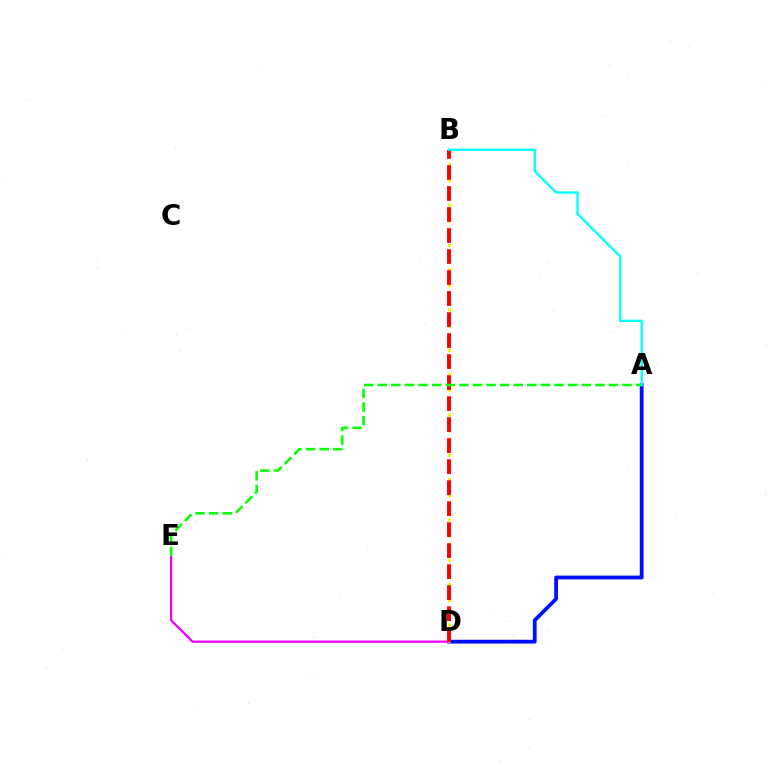{('A', 'D'): [{'color': '#0010ff', 'line_style': 'solid', 'thickness': 2.74}], ('D', 'E'): [{'color': '#ee00ff', 'line_style': 'solid', 'thickness': 1.62}], ('B', 'D'): [{'color': '#fcf500', 'line_style': 'dotted', 'thickness': 2.19}, {'color': '#ff0000', 'line_style': 'dashed', 'thickness': 2.85}], ('A', 'E'): [{'color': '#08ff00', 'line_style': 'dashed', 'thickness': 1.85}], ('A', 'B'): [{'color': '#00fff6', 'line_style': 'solid', 'thickness': 1.66}]}